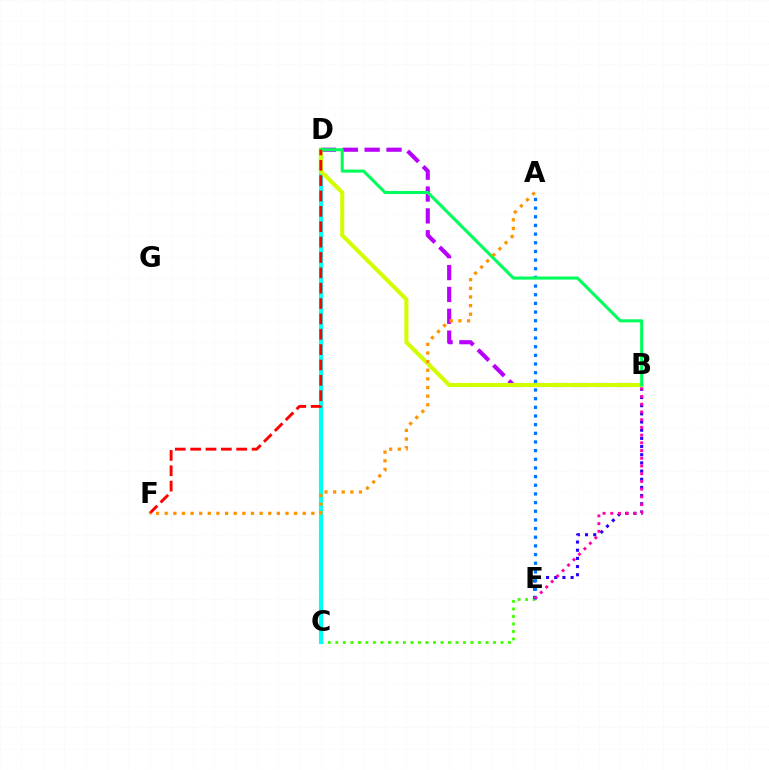{('B', 'D'): [{'color': '#b900ff', 'line_style': 'dashed', 'thickness': 2.97}, {'color': '#d1ff00', 'line_style': 'solid', 'thickness': 2.93}, {'color': '#00ff5c', 'line_style': 'solid', 'thickness': 2.21}], ('C', 'E'): [{'color': '#3dff00', 'line_style': 'dotted', 'thickness': 2.04}], ('B', 'E'): [{'color': '#2500ff', 'line_style': 'dotted', 'thickness': 2.22}, {'color': '#ff00ac', 'line_style': 'dotted', 'thickness': 2.1}], ('A', 'E'): [{'color': '#0074ff', 'line_style': 'dotted', 'thickness': 2.35}], ('C', 'D'): [{'color': '#00fff6', 'line_style': 'solid', 'thickness': 2.97}], ('D', 'F'): [{'color': '#ff0000', 'line_style': 'dashed', 'thickness': 2.09}], ('A', 'F'): [{'color': '#ff9400', 'line_style': 'dotted', 'thickness': 2.34}]}